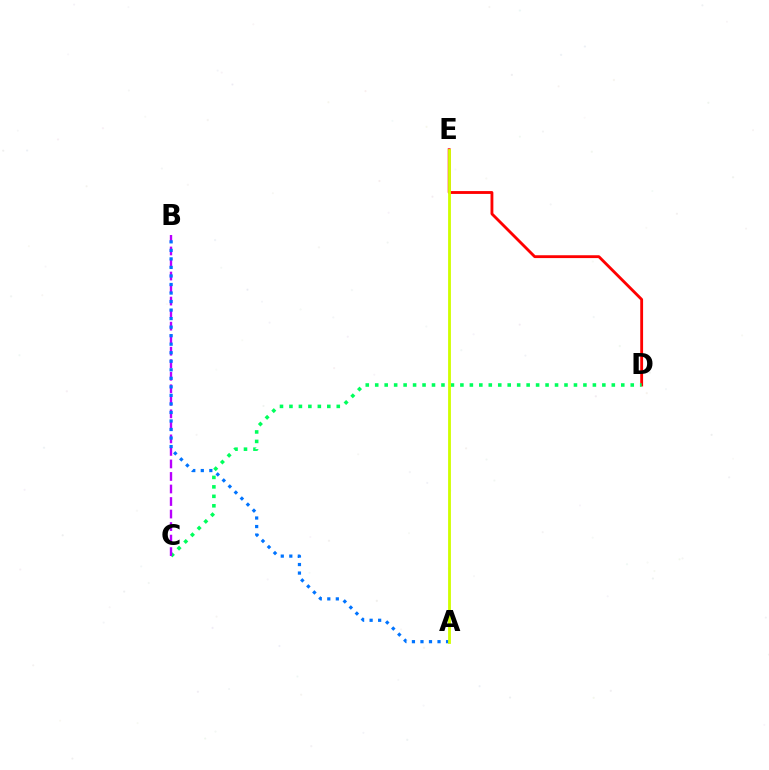{('D', 'E'): [{'color': '#ff0000', 'line_style': 'solid', 'thickness': 2.05}], ('C', 'D'): [{'color': '#00ff5c', 'line_style': 'dotted', 'thickness': 2.57}], ('B', 'C'): [{'color': '#b900ff', 'line_style': 'dashed', 'thickness': 1.7}], ('A', 'B'): [{'color': '#0074ff', 'line_style': 'dotted', 'thickness': 2.32}], ('A', 'E'): [{'color': '#d1ff00', 'line_style': 'solid', 'thickness': 2.03}]}